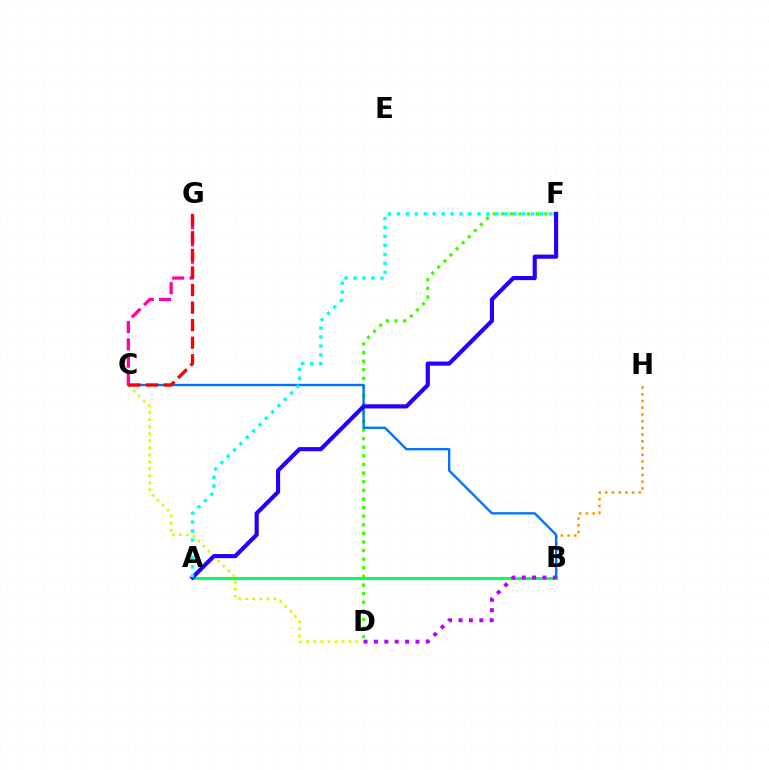{('C', 'D'): [{'color': '#d1ff00', 'line_style': 'dotted', 'thickness': 1.91}], ('A', 'B'): [{'color': '#00ff5c', 'line_style': 'solid', 'thickness': 2.09}], ('B', 'H'): [{'color': '#ff9400', 'line_style': 'dotted', 'thickness': 1.83}], ('D', 'F'): [{'color': '#3dff00', 'line_style': 'dotted', 'thickness': 2.34}], ('B', 'C'): [{'color': '#0074ff', 'line_style': 'solid', 'thickness': 1.7}], ('C', 'G'): [{'color': '#ff00ac', 'line_style': 'dashed', 'thickness': 2.35}, {'color': '#ff0000', 'line_style': 'dashed', 'thickness': 2.39}], ('A', 'F'): [{'color': '#2500ff', 'line_style': 'solid', 'thickness': 2.99}, {'color': '#00fff6', 'line_style': 'dotted', 'thickness': 2.43}], ('B', 'D'): [{'color': '#b900ff', 'line_style': 'dotted', 'thickness': 2.82}]}